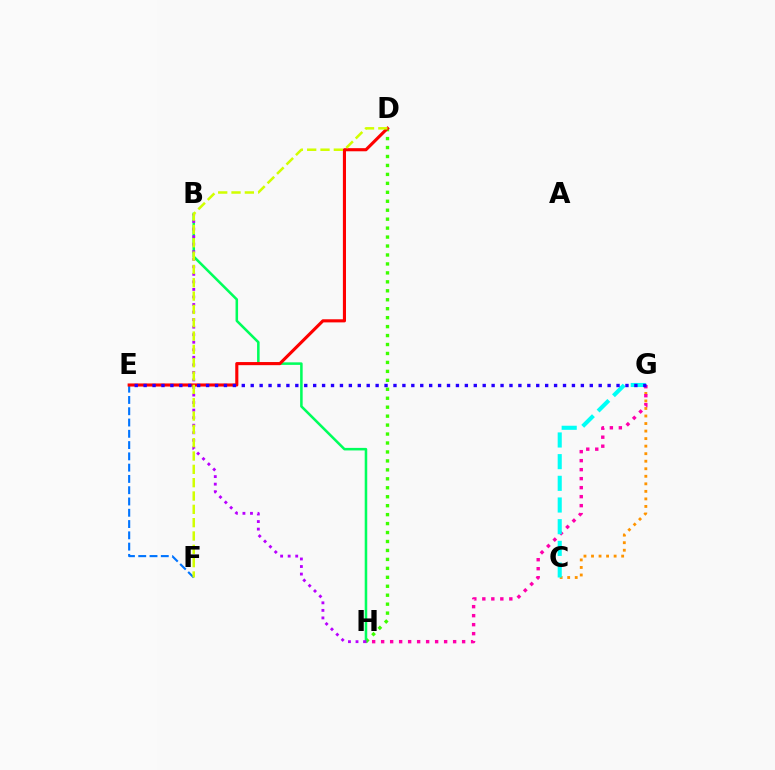{('E', 'F'): [{'color': '#0074ff', 'line_style': 'dashed', 'thickness': 1.53}], ('D', 'H'): [{'color': '#3dff00', 'line_style': 'dotted', 'thickness': 2.43}], ('C', 'G'): [{'color': '#ff9400', 'line_style': 'dotted', 'thickness': 2.05}, {'color': '#00fff6', 'line_style': 'dashed', 'thickness': 2.94}], ('B', 'H'): [{'color': '#00ff5c', 'line_style': 'solid', 'thickness': 1.83}, {'color': '#b900ff', 'line_style': 'dotted', 'thickness': 2.05}], ('G', 'H'): [{'color': '#ff00ac', 'line_style': 'dotted', 'thickness': 2.44}], ('D', 'E'): [{'color': '#ff0000', 'line_style': 'solid', 'thickness': 2.24}], ('E', 'G'): [{'color': '#2500ff', 'line_style': 'dotted', 'thickness': 2.42}], ('D', 'F'): [{'color': '#d1ff00', 'line_style': 'dashed', 'thickness': 1.81}]}